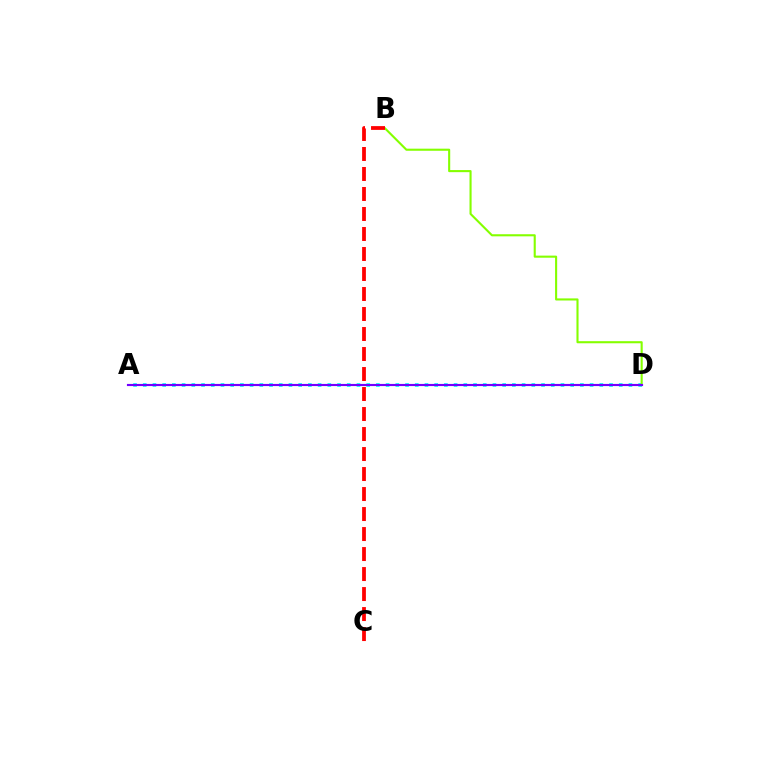{('A', 'D'): [{'color': '#00fff6', 'line_style': 'dotted', 'thickness': 2.64}, {'color': '#7200ff', 'line_style': 'solid', 'thickness': 1.55}], ('B', 'D'): [{'color': '#84ff00', 'line_style': 'solid', 'thickness': 1.51}], ('B', 'C'): [{'color': '#ff0000', 'line_style': 'dashed', 'thickness': 2.72}]}